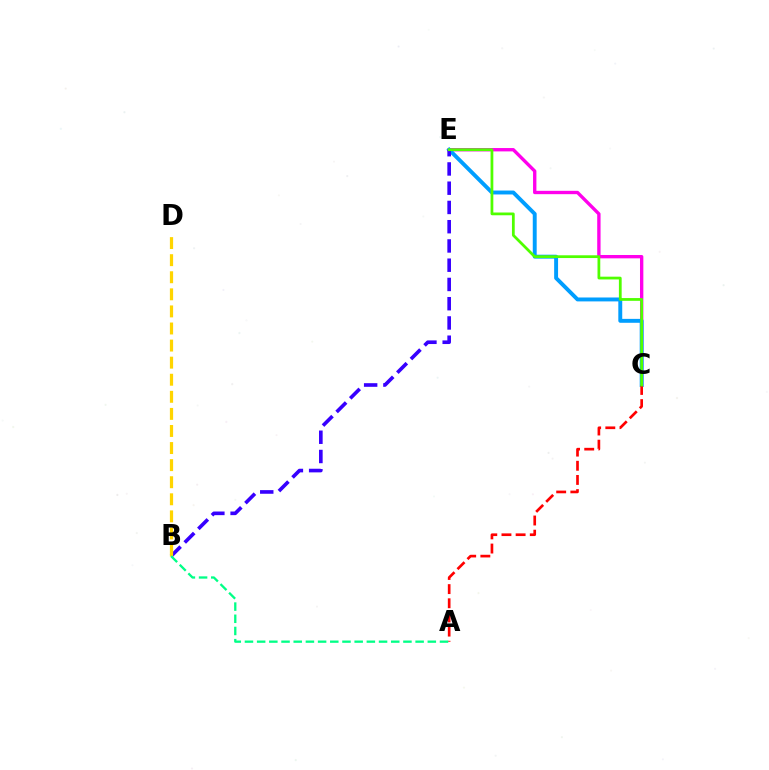{('C', 'E'): [{'color': '#ff00ed', 'line_style': 'solid', 'thickness': 2.41}, {'color': '#009eff', 'line_style': 'solid', 'thickness': 2.82}, {'color': '#4fff00', 'line_style': 'solid', 'thickness': 1.99}], ('A', 'C'): [{'color': '#ff0000', 'line_style': 'dashed', 'thickness': 1.92}], ('B', 'E'): [{'color': '#3700ff', 'line_style': 'dashed', 'thickness': 2.62}], ('B', 'D'): [{'color': '#ffd500', 'line_style': 'dashed', 'thickness': 2.32}], ('A', 'B'): [{'color': '#00ff86', 'line_style': 'dashed', 'thickness': 1.66}]}